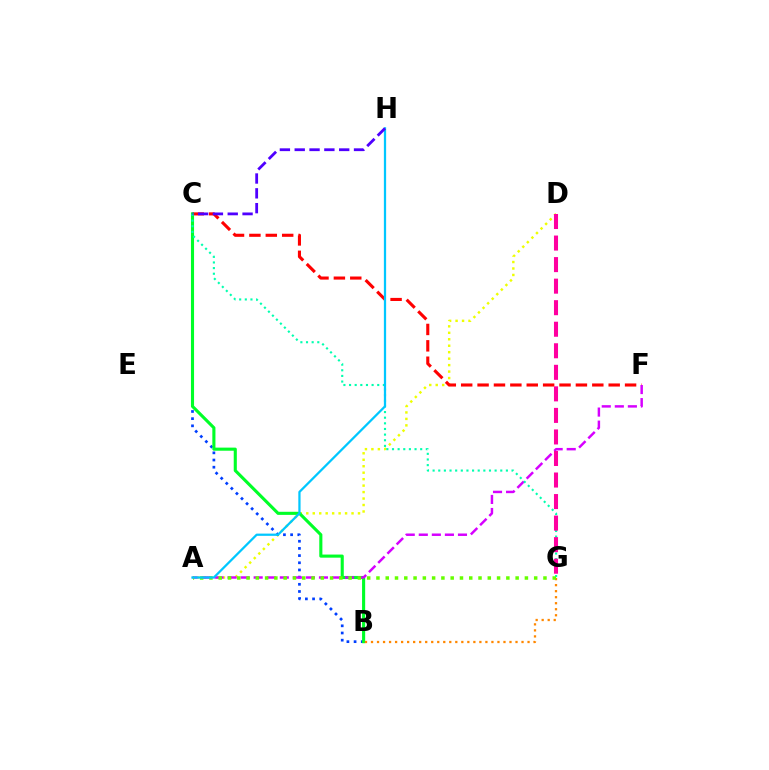{('A', 'D'): [{'color': '#eeff00', 'line_style': 'dotted', 'thickness': 1.76}], ('B', 'C'): [{'color': '#003fff', 'line_style': 'dotted', 'thickness': 1.95}, {'color': '#00ff27', 'line_style': 'solid', 'thickness': 2.23}], ('C', 'F'): [{'color': '#ff0000', 'line_style': 'dashed', 'thickness': 2.23}], ('B', 'G'): [{'color': '#ff8800', 'line_style': 'dotted', 'thickness': 1.64}], ('A', 'F'): [{'color': '#d600ff', 'line_style': 'dashed', 'thickness': 1.77}], ('C', 'G'): [{'color': '#00ffaf', 'line_style': 'dotted', 'thickness': 1.53}], ('A', 'G'): [{'color': '#66ff00', 'line_style': 'dotted', 'thickness': 2.52}], ('D', 'G'): [{'color': '#ff00a0', 'line_style': 'dashed', 'thickness': 2.93}], ('A', 'H'): [{'color': '#00c7ff', 'line_style': 'solid', 'thickness': 1.62}], ('C', 'H'): [{'color': '#4f00ff', 'line_style': 'dashed', 'thickness': 2.01}]}